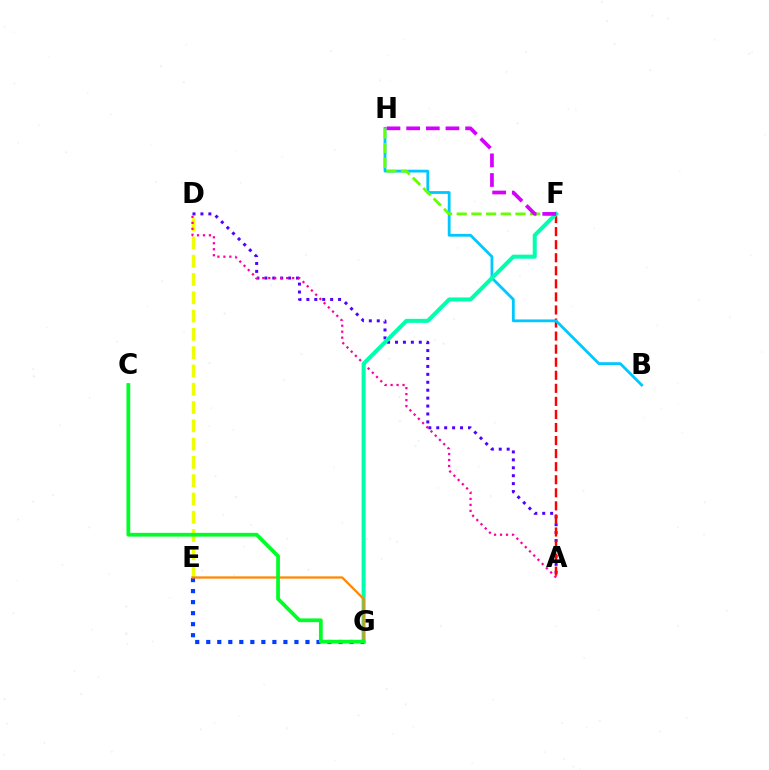{('A', 'D'): [{'color': '#4f00ff', 'line_style': 'dotted', 'thickness': 2.15}, {'color': '#ff00a0', 'line_style': 'dotted', 'thickness': 1.62}], ('A', 'F'): [{'color': '#ff0000', 'line_style': 'dashed', 'thickness': 1.77}], ('B', 'H'): [{'color': '#00c7ff', 'line_style': 'solid', 'thickness': 2.01}], ('D', 'E'): [{'color': '#eeff00', 'line_style': 'dashed', 'thickness': 2.48}], ('F', 'H'): [{'color': '#66ff00', 'line_style': 'dashed', 'thickness': 1.99}, {'color': '#d600ff', 'line_style': 'dashed', 'thickness': 2.67}], ('F', 'G'): [{'color': '#00ffaf', 'line_style': 'solid', 'thickness': 2.9}], ('E', 'G'): [{'color': '#003fff', 'line_style': 'dotted', 'thickness': 3.0}, {'color': '#ff8800', 'line_style': 'solid', 'thickness': 1.64}], ('C', 'G'): [{'color': '#00ff27', 'line_style': 'solid', 'thickness': 2.7}]}